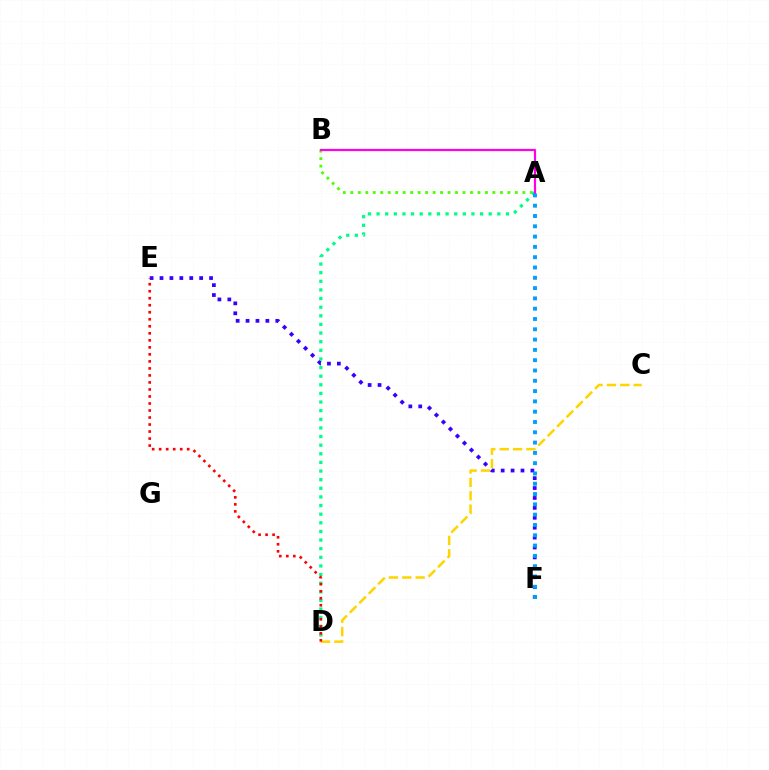{('A', 'B'): [{'color': '#4fff00', 'line_style': 'dotted', 'thickness': 2.03}, {'color': '#ff00ed', 'line_style': 'solid', 'thickness': 1.58}], ('E', 'F'): [{'color': '#3700ff', 'line_style': 'dotted', 'thickness': 2.69}], ('A', 'D'): [{'color': '#00ff86', 'line_style': 'dotted', 'thickness': 2.34}], ('C', 'D'): [{'color': '#ffd500', 'line_style': 'dashed', 'thickness': 1.82}], ('D', 'E'): [{'color': '#ff0000', 'line_style': 'dotted', 'thickness': 1.91}], ('A', 'F'): [{'color': '#009eff', 'line_style': 'dotted', 'thickness': 2.8}]}